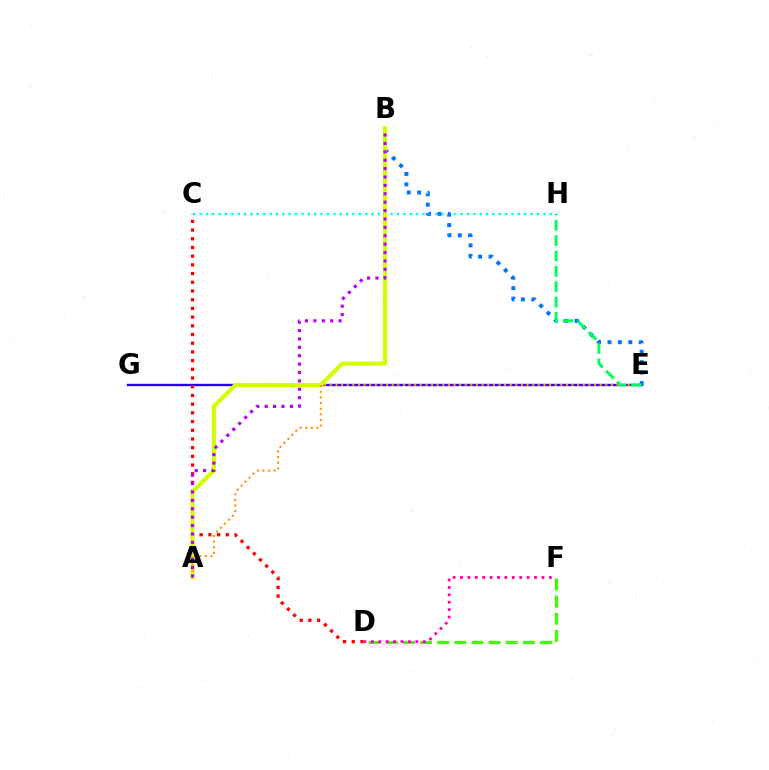{('C', 'H'): [{'color': '#00fff6', 'line_style': 'dotted', 'thickness': 1.73}], ('E', 'G'): [{'color': '#2500ff', 'line_style': 'solid', 'thickness': 1.7}], ('B', 'E'): [{'color': '#0074ff', 'line_style': 'dotted', 'thickness': 2.83}], ('C', 'D'): [{'color': '#ff0000', 'line_style': 'dotted', 'thickness': 2.36}], ('A', 'B'): [{'color': '#d1ff00', 'line_style': 'solid', 'thickness': 2.97}, {'color': '#b900ff', 'line_style': 'dotted', 'thickness': 2.28}], ('A', 'E'): [{'color': '#ff9400', 'line_style': 'dotted', 'thickness': 1.53}], ('E', 'H'): [{'color': '#00ff5c', 'line_style': 'dashed', 'thickness': 2.08}], ('D', 'F'): [{'color': '#3dff00', 'line_style': 'dashed', 'thickness': 2.33}, {'color': '#ff00ac', 'line_style': 'dotted', 'thickness': 2.01}]}